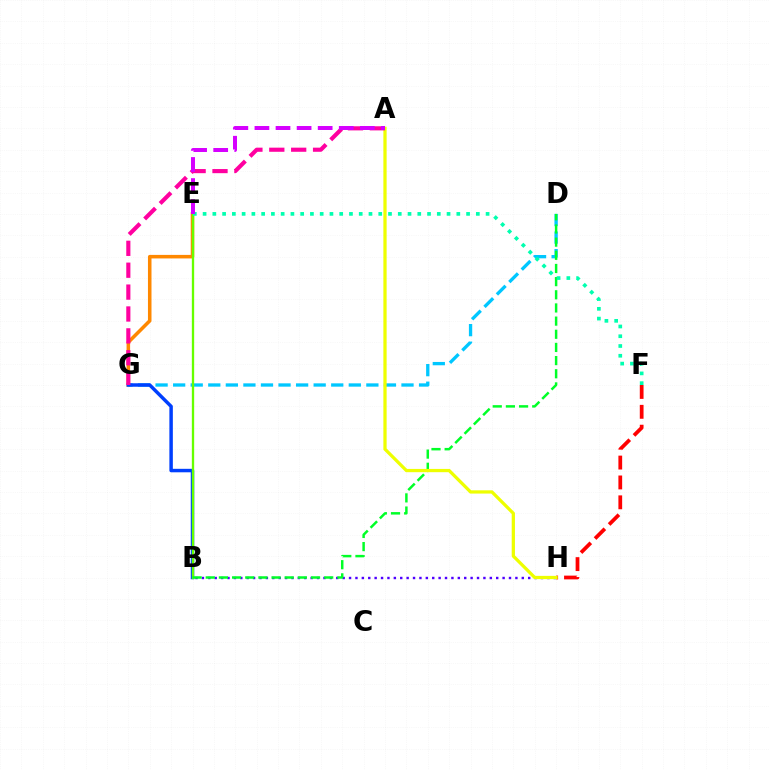{('E', 'G'): [{'color': '#ff8800', 'line_style': 'solid', 'thickness': 2.55}], ('B', 'H'): [{'color': '#4f00ff', 'line_style': 'dotted', 'thickness': 1.74}], ('D', 'G'): [{'color': '#00c7ff', 'line_style': 'dashed', 'thickness': 2.39}], ('F', 'H'): [{'color': '#ff0000', 'line_style': 'dashed', 'thickness': 2.7}], ('B', 'G'): [{'color': '#003fff', 'line_style': 'solid', 'thickness': 2.5}], ('B', 'E'): [{'color': '#66ff00', 'line_style': 'solid', 'thickness': 1.67}], ('B', 'D'): [{'color': '#00ff27', 'line_style': 'dashed', 'thickness': 1.79}], ('A', 'H'): [{'color': '#eeff00', 'line_style': 'solid', 'thickness': 2.35}], ('A', 'G'): [{'color': '#ff00a0', 'line_style': 'dashed', 'thickness': 2.97}], ('E', 'F'): [{'color': '#00ffaf', 'line_style': 'dotted', 'thickness': 2.65}], ('A', 'E'): [{'color': '#d600ff', 'line_style': 'dashed', 'thickness': 2.86}]}